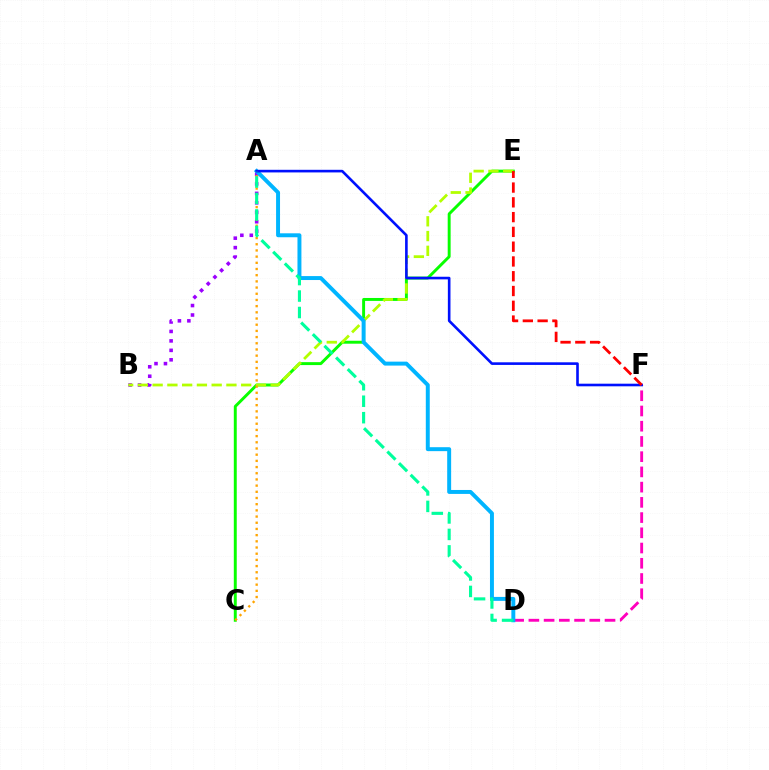{('A', 'B'): [{'color': '#9b00ff', 'line_style': 'dotted', 'thickness': 2.57}], ('D', 'F'): [{'color': '#ff00bd', 'line_style': 'dashed', 'thickness': 2.07}], ('C', 'E'): [{'color': '#08ff00', 'line_style': 'solid', 'thickness': 2.11}], ('B', 'E'): [{'color': '#b3ff00', 'line_style': 'dashed', 'thickness': 2.0}], ('A', 'D'): [{'color': '#00b5ff', 'line_style': 'solid', 'thickness': 2.84}, {'color': '#00ff9d', 'line_style': 'dashed', 'thickness': 2.24}], ('A', 'F'): [{'color': '#0010ff', 'line_style': 'solid', 'thickness': 1.89}], ('A', 'C'): [{'color': '#ffa500', 'line_style': 'dotted', 'thickness': 1.68}], ('E', 'F'): [{'color': '#ff0000', 'line_style': 'dashed', 'thickness': 2.01}]}